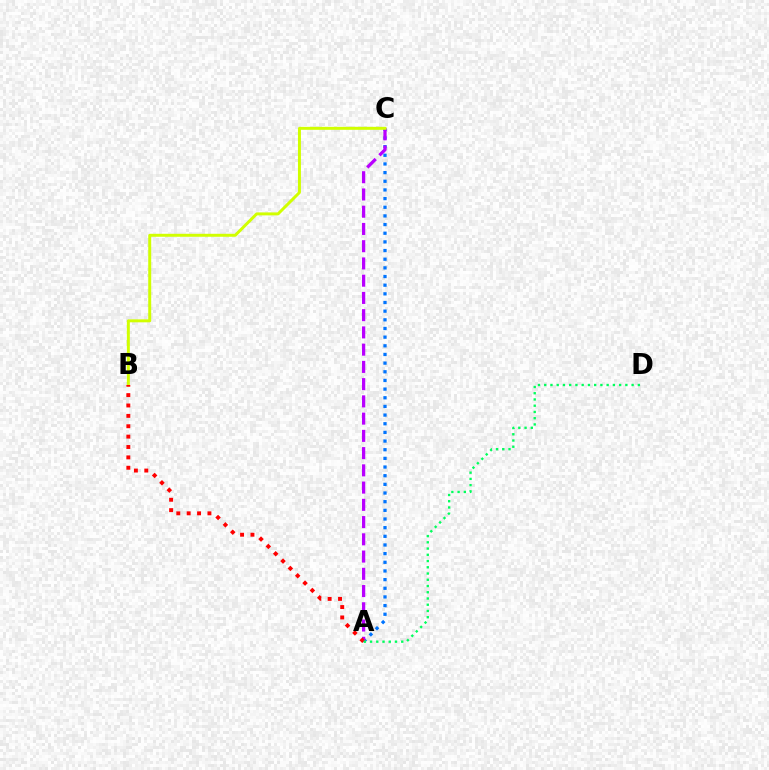{('A', 'C'): [{'color': '#0074ff', 'line_style': 'dotted', 'thickness': 2.35}, {'color': '#b900ff', 'line_style': 'dashed', 'thickness': 2.34}], ('B', 'C'): [{'color': '#d1ff00', 'line_style': 'solid', 'thickness': 2.14}], ('A', 'B'): [{'color': '#ff0000', 'line_style': 'dotted', 'thickness': 2.82}], ('A', 'D'): [{'color': '#00ff5c', 'line_style': 'dotted', 'thickness': 1.7}]}